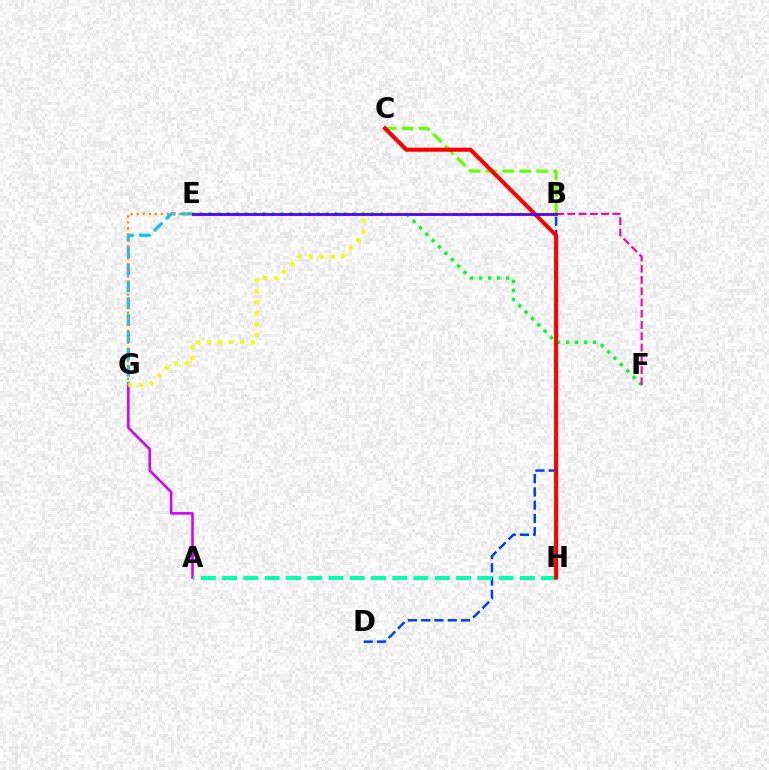{('A', 'G'): [{'color': '#d600ff', 'line_style': 'solid', 'thickness': 1.86}], ('E', 'F'): [{'color': '#00ff27', 'line_style': 'dotted', 'thickness': 2.45}], ('B', 'D'): [{'color': '#003fff', 'line_style': 'dashed', 'thickness': 1.8}], ('E', 'G'): [{'color': '#00c7ff', 'line_style': 'dashed', 'thickness': 2.29}, {'color': '#ff8800', 'line_style': 'dotted', 'thickness': 1.64}], ('B', 'C'): [{'color': '#66ff00', 'line_style': 'dashed', 'thickness': 2.3}], ('B', 'F'): [{'color': '#ff00a0', 'line_style': 'dashed', 'thickness': 1.53}], ('B', 'G'): [{'color': '#eeff00', 'line_style': 'dotted', 'thickness': 2.96}], ('A', 'H'): [{'color': '#00ffaf', 'line_style': 'dashed', 'thickness': 2.89}], ('C', 'H'): [{'color': '#ff0000', 'line_style': 'solid', 'thickness': 2.92}], ('B', 'E'): [{'color': '#4f00ff', 'line_style': 'solid', 'thickness': 2.0}]}